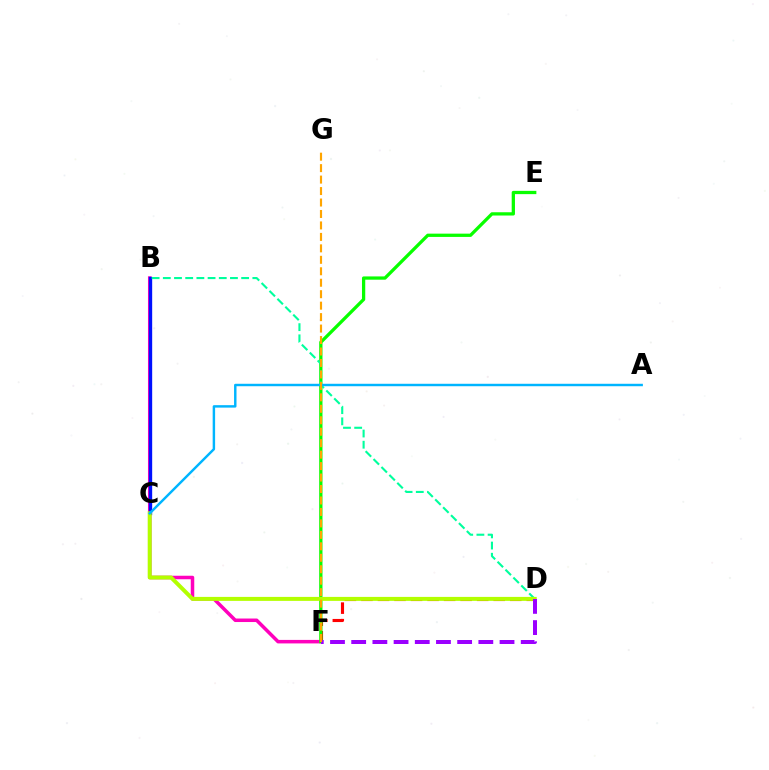{('D', 'F'): [{'color': '#ff0000', 'line_style': 'dashed', 'thickness': 2.25}, {'color': '#9b00ff', 'line_style': 'dashed', 'thickness': 2.88}], ('B', 'F'): [{'color': '#ff00bd', 'line_style': 'solid', 'thickness': 2.53}], ('E', 'F'): [{'color': '#08ff00', 'line_style': 'solid', 'thickness': 2.36}], ('B', 'C'): [{'color': '#0010ff', 'line_style': 'solid', 'thickness': 2.41}], ('B', 'D'): [{'color': '#00ff9d', 'line_style': 'dashed', 'thickness': 1.52}], ('C', 'D'): [{'color': '#b3ff00', 'line_style': 'solid', 'thickness': 2.87}], ('A', 'C'): [{'color': '#00b5ff', 'line_style': 'solid', 'thickness': 1.76}], ('F', 'G'): [{'color': '#ffa500', 'line_style': 'dashed', 'thickness': 1.56}]}